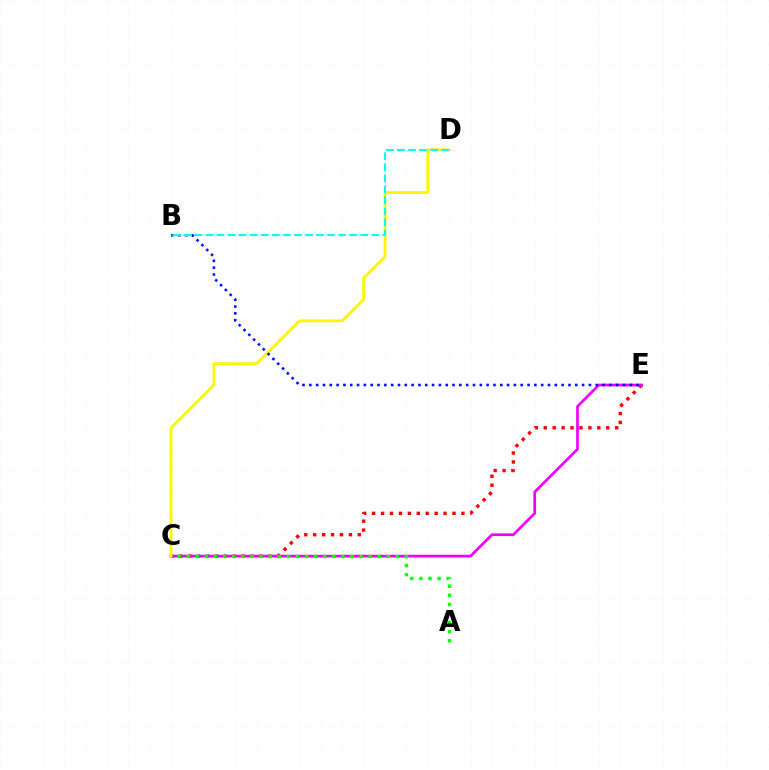{('C', 'E'): [{'color': '#ff0000', 'line_style': 'dotted', 'thickness': 2.43}, {'color': '#ee00ff', 'line_style': 'solid', 'thickness': 1.95}], ('A', 'C'): [{'color': '#08ff00', 'line_style': 'dotted', 'thickness': 2.47}], ('C', 'D'): [{'color': '#fcf500', 'line_style': 'solid', 'thickness': 1.99}], ('B', 'E'): [{'color': '#0010ff', 'line_style': 'dotted', 'thickness': 1.85}], ('B', 'D'): [{'color': '#00fff6', 'line_style': 'dashed', 'thickness': 1.5}]}